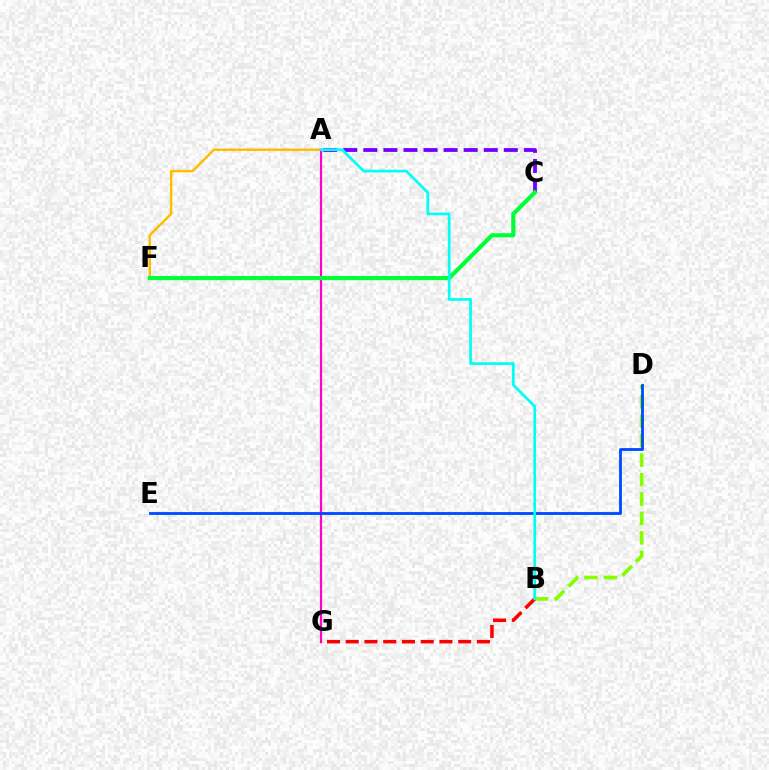{('B', 'D'): [{'color': '#84ff00', 'line_style': 'dashed', 'thickness': 2.64}], ('A', 'C'): [{'color': '#7200ff', 'line_style': 'dashed', 'thickness': 2.73}], ('A', 'F'): [{'color': '#ffbd00', 'line_style': 'solid', 'thickness': 1.76}], ('A', 'G'): [{'color': '#ff00cf', 'line_style': 'solid', 'thickness': 1.59}], ('B', 'G'): [{'color': '#ff0000', 'line_style': 'dashed', 'thickness': 2.55}], ('D', 'E'): [{'color': '#004bff', 'line_style': 'solid', 'thickness': 2.03}], ('C', 'F'): [{'color': '#00ff39', 'line_style': 'solid', 'thickness': 3.0}], ('A', 'B'): [{'color': '#00fff6', 'line_style': 'solid', 'thickness': 1.97}]}